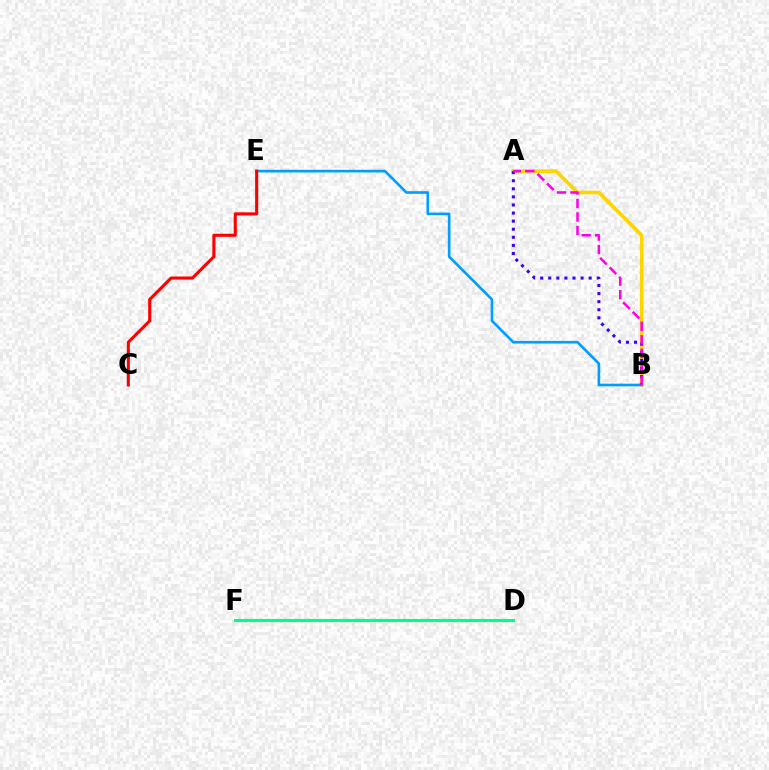{('A', 'B'): [{'color': '#ffd500', 'line_style': 'solid', 'thickness': 2.64}, {'color': '#3700ff', 'line_style': 'dotted', 'thickness': 2.2}, {'color': '#ff00ed', 'line_style': 'dashed', 'thickness': 1.83}], ('B', 'E'): [{'color': '#009eff', 'line_style': 'solid', 'thickness': 1.9}], ('D', 'F'): [{'color': '#4fff00', 'line_style': 'dotted', 'thickness': 1.54}, {'color': '#00ff86', 'line_style': 'solid', 'thickness': 2.23}], ('C', 'E'): [{'color': '#ff0000', 'line_style': 'solid', 'thickness': 2.23}]}